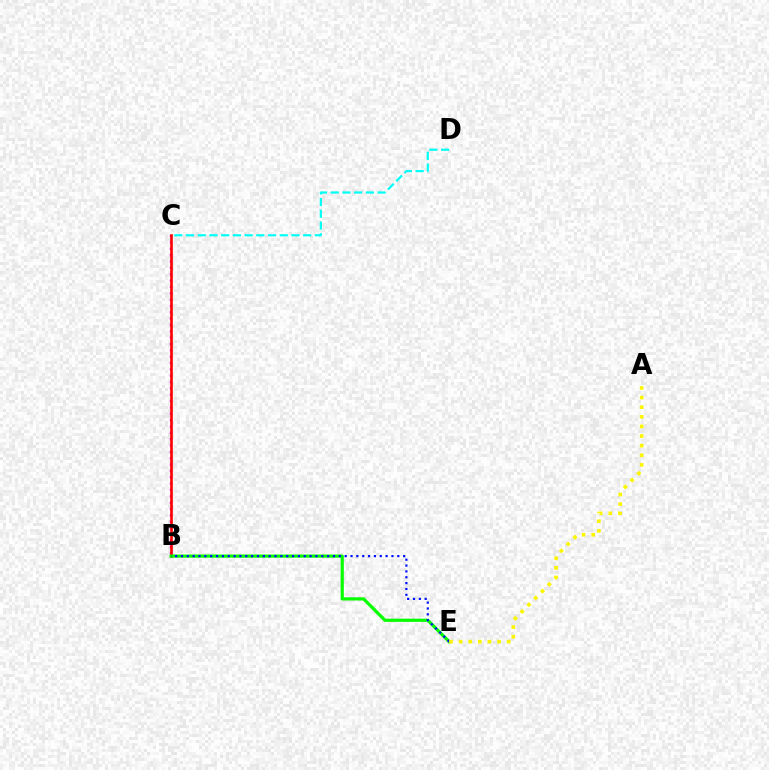{('B', 'C'): [{'color': '#ee00ff', 'line_style': 'dotted', 'thickness': 1.72}, {'color': '#ff0000', 'line_style': 'solid', 'thickness': 1.89}], ('C', 'D'): [{'color': '#00fff6', 'line_style': 'dashed', 'thickness': 1.59}], ('B', 'E'): [{'color': '#08ff00', 'line_style': 'solid', 'thickness': 2.31}, {'color': '#0010ff', 'line_style': 'dotted', 'thickness': 1.59}], ('A', 'E'): [{'color': '#fcf500', 'line_style': 'dotted', 'thickness': 2.61}]}